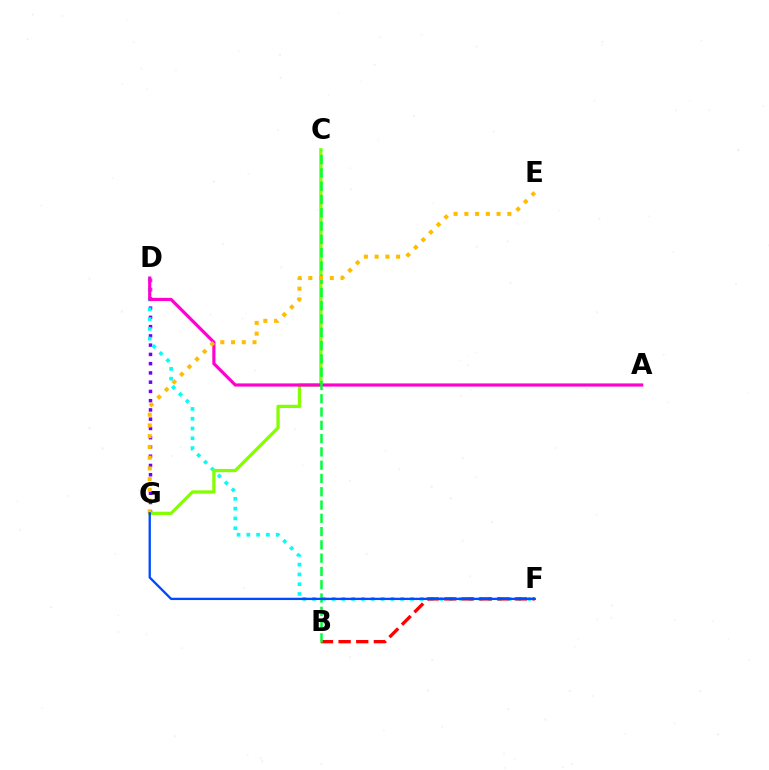{('D', 'G'): [{'color': '#7200ff', 'line_style': 'dotted', 'thickness': 2.51}], ('D', 'F'): [{'color': '#00fff6', 'line_style': 'dotted', 'thickness': 2.66}], ('C', 'G'): [{'color': '#84ff00', 'line_style': 'solid', 'thickness': 2.34}], ('B', 'F'): [{'color': '#ff0000', 'line_style': 'dashed', 'thickness': 2.4}], ('A', 'D'): [{'color': '#ff00cf', 'line_style': 'solid', 'thickness': 2.28}], ('B', 'C'): [{'color': '#00ff39', 'line_style': 'dashed', 'thickness': 1.8}], ('E', 'G'): [{'color': '#ffbd00', 'line_style': 'dotted', 'thickness': 2.92}], ('F', 'G'): [{'color': '#004bff', 'line_style': 'solid', 'thickness': 1.67}]}